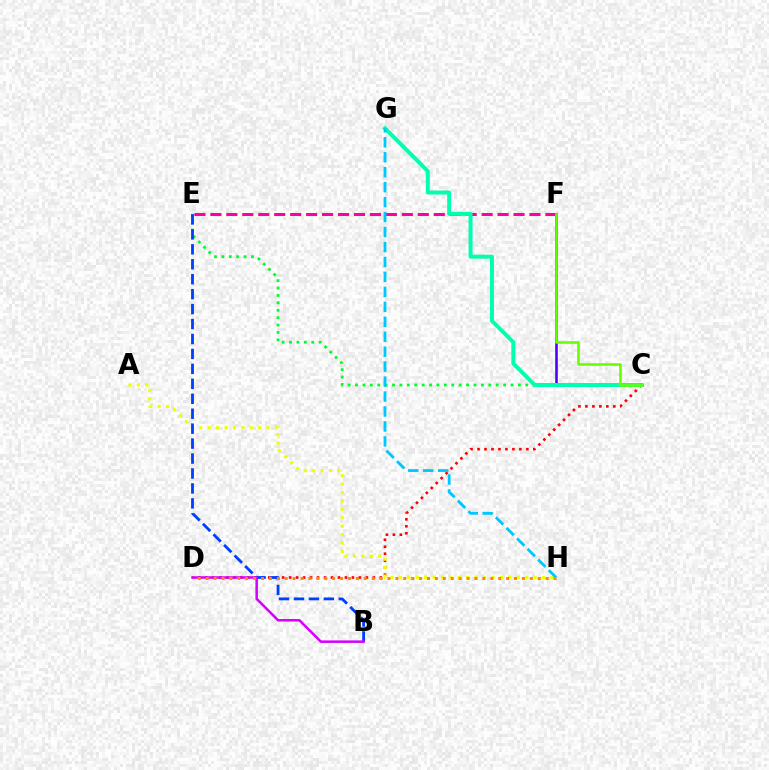{('C', 'E'): [{'color': '#00ff27', 'line_style': 'dotted', 'thickness': 2.01}], ('C', 'F'): [{'color': '#4f00ff', 'line_style': 'solid', 'thickness': 1.87}, {'color': '#66ff00', 'line_style': 'solid', 'thickness': 1.85}], ('C', 'D'): [{'color': '#ff0000', 'line_style': 'dotted', 'thickness': 1.9}], ('E', 'F'): [{'color': '#ff00a0', 'line_style': 'dashed', 'thickness': 2.17}], ('C', 'G'): [{'color': '#00ffaf', 'line_style': 'solid', 'thickness': 2.87}], ('A', 'H'): [{'color': '#eeff00', 'line_style': 'dotted', 'thickness': 2.29}], ('B', 'E'): [{'color': '#003fff', 'line_style': 'dashed', 'thickness': 2.03}], ('G', 'H'): [{'color': '#00c7ff', 'line_style': 'dashed', 'thickness': 2.03}], ('B', 'D'): [{'color': '#d600ff', 'line_style': 'solid', 'thickness': 1.81}], ('D', 'H'): [{'color': '#ff8800', 'line_style': 'dotted', 'thickness': 2.15}]}